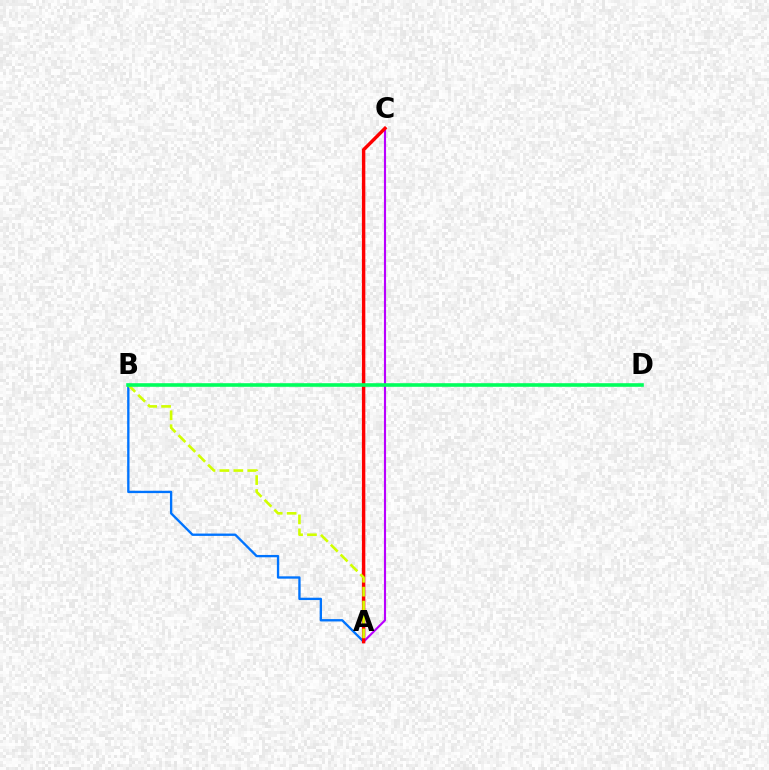{('A', 'B'): [{'color': '#0074ff', 'line_style': 'solid', 'thickness': 1.69}, {'color': '#d1ff00', 'line_style': 'dashed', 'thickness': 1.89}], ('A', 'C'): [{'color': '#b900ff', 'line_style': 'solid', 'thickness': 1.54}, {'color': '#ff0000', 'line_style': 'solid', 'thickness': 2.46}], ('B', 'D'): [{'color': '#00ff5c', 'line_style': 'solid', 'thickness': 2.6}]}